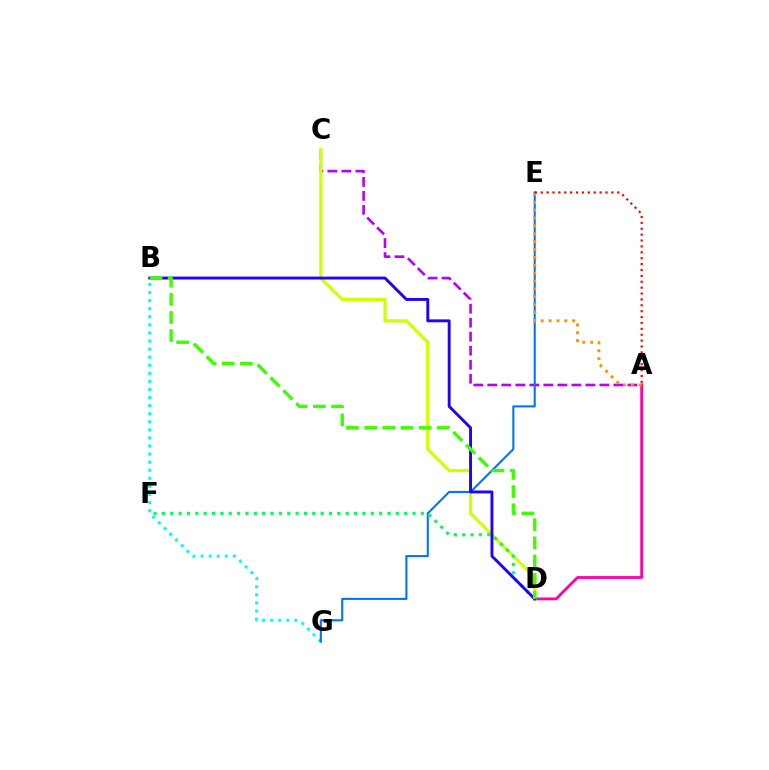{('B', 'G'): [{'color': '#00fff6', 'line_style': 'dotted', 'thickness': 2.2}], ('A', 'C'): [{'color': '#b900ff', 'line_style': 'dashed', 'thickness': 1.9}], ('A', 'D'): [{'color': '#ff00ac', 'line_style': 'solid', 'thickness': 2.04}], ('C', 'D'): [{'color': '#d1ff00', 'line_style': 'solid', 'thickness': 2.35}], ('E', 'G'): [{'color': '#0074ff', 'line_style': 'solid', 'thickness': 1.51}], ('A', 'E'): [{'color': '#ff9400', 'line_style': 'dotted', 'thickness': 2.14}, {'color': '#ff0000', 'line_style': 'dotted', 'thickness': 1.6}], ('D', 'F'): [{'color': '#00ff5c', 'line_style': 'dotted', 'thickness': 2.27}], ('B', 'D'): [{'color': '#2500ff', 'line_style': 'solid', 'thickness': 2.1}, {'color': '#3dff00', 'line_style': 'dashed', 'thickness': 2.47}]}